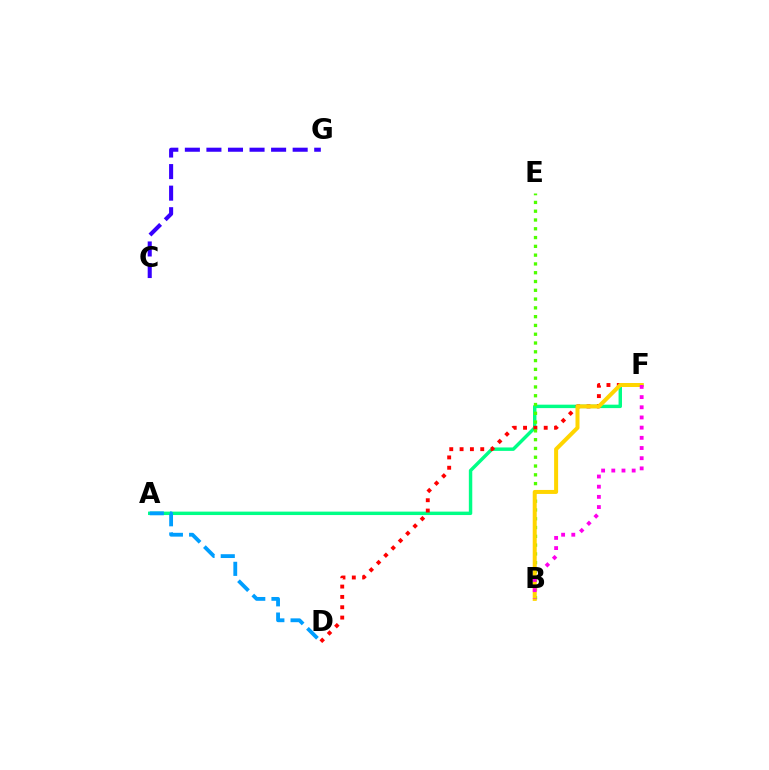{('A', 'F'): [{'color': '#00ff86', 'line_style': 'solid', 'thickness': 2.47}], ('A', 'D'): [{'color': '#009eff', 'line_style': 'dashed', 'thickness': 2.75}], ('D', 'F'): [{'color': '#ff0000', 'line_style': 'dotted', 'thickness': 2.81}], ('B', 'E'): [{'color': '#4fff00', 'line_style': 'dotted', 'thickness': 2.39}], ('B', 'F'): [{'color': '#ffd500', 'line_style': 'solid', 'thickness': 2.88}, {'color': '#ff00ed', 'line_style': 'dotted', 'thickness': 2.77}], ('C', 'G'): [{'color': '#3700ff', 'line_style': 'dashed', 'thickness': 2.93}]}